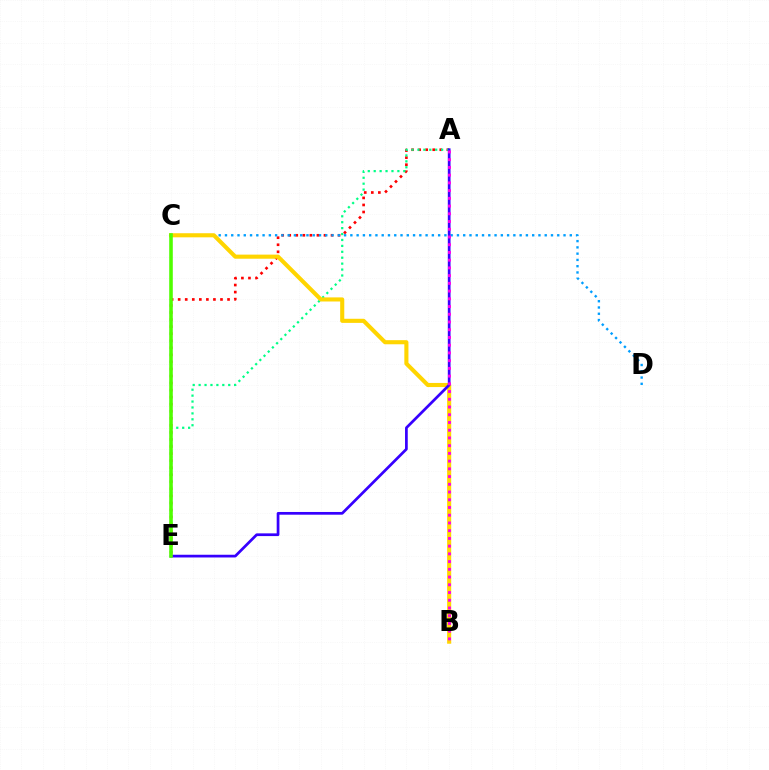{('A', 'E'): [{'color': '#ff0000', 'line_style': 'dotted', 'thickness': 1.92}, {'color': '#00ff86', 'line_style': 'dotted', 'thickness': 1.61}, {'color': '#3700ff', 'line_style': 'solid', 'thickness': 1.96}], ('C', 'D'): [{'color': '#009eff', 'line_style': 'dotted', 'thickness': 1.7}], ('B', 'C'): [{'color': '#ffd500', 'line_style': 'solid', 'thickness': 2.95}], ('C', 'E'): [{'color': '#4fff00', 'line_style': 'solid', 'thickness': 2.58}], ('A', 'B'): [{'color': '#ff00ed', 'line_style': 'dotted', 'thickness': 2.1}]}